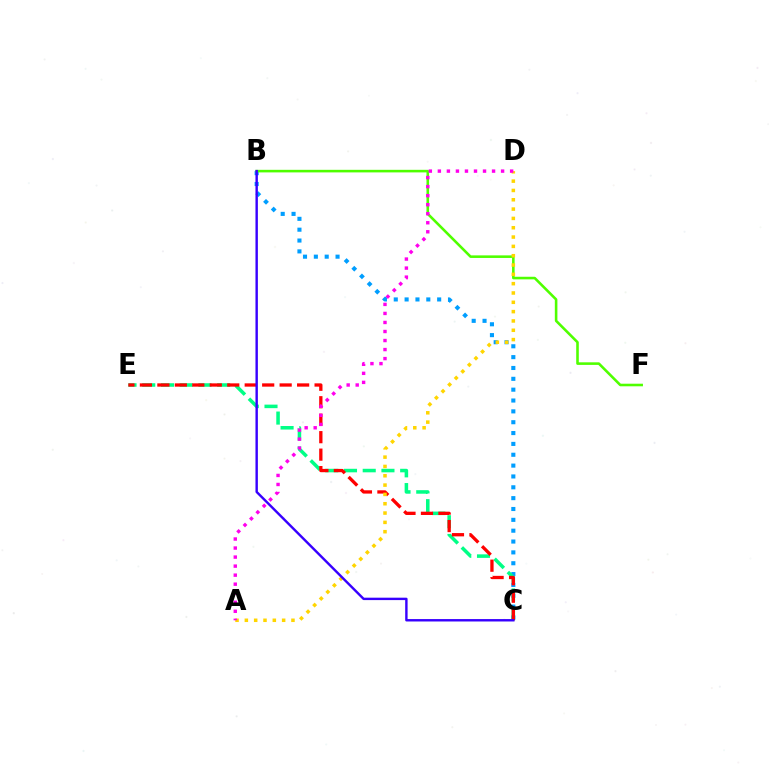{('B', 'C'): [{'color': '#009eff', 'line_style': 'dotted', 'thickness': 2.95}, {'color': '#3700ff', 'line_style': 'solid', 'thickness': 1.74}], ('C', 'E'): [{'color': '#00ff86', 'line_style': 'dashed', 'thickness': 2.54}, {'color': '#ff0000', 'line_style': 'dashed', 'thickness': 2.37}], ('B', 'F'): [{'color': '#4fff00', 'line_style': 'solid', 'thickness': 1.86}], ('A', 'D'): [{'color': '#ffd500', 'line_style': 'dotted', 'thickness': 2.53}, {'color': '#ff00ed', 'line_style': 'dotted', 'thickness': 2.45}]}